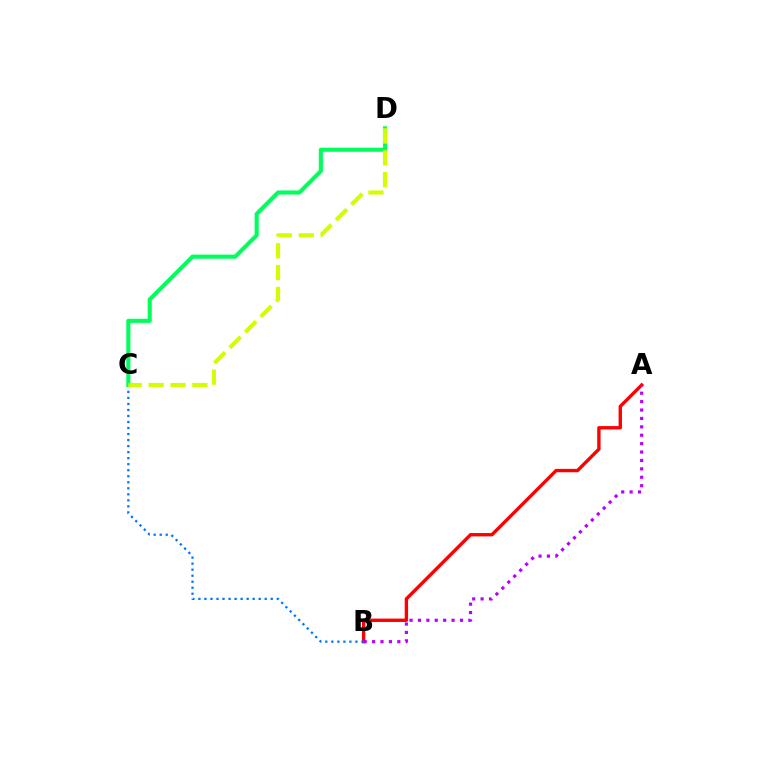{('A', 'B'): [{'color': '#ff0000', 'line_style': 'solid', 'thickness': 2.43}, {'color': '#b900ff', 'line_style': 'dotted', 'thickness': 2.28}], ('B', 'C'): [{'color': '#0074ff', 'line_style': 'dotted', 'thickness': 1.64}], ('C', 'D'): [{'color': '#00ff5c', 'line_style': 'solid', 'thickness': 2.95}, {'color': '#d1ff00', 'line_style': 'dashed', 'thickness': 2.97}]}